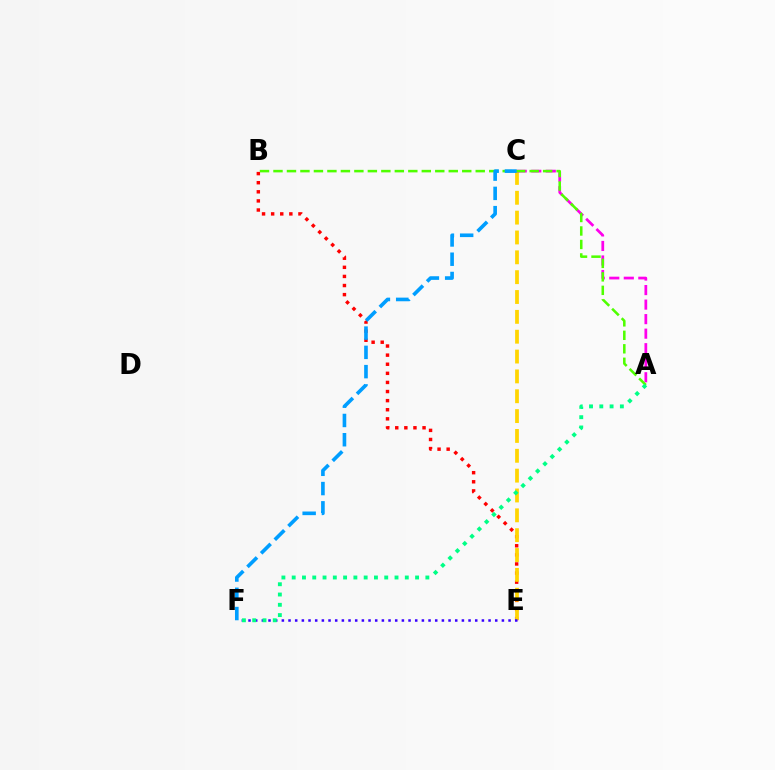{('B', 'E'): [{'color': '#ff0000', 'line_style': 'dotted', 'thickness': 2.47}], ('C', 'E'): [{'color': '#ffd500', 'line_style': 'dashed', 'thickness': 2.7}], ('E', 'F'): [{'color': '#3700ff', 'line_style': 'dotted', 'thickness': 1.81}], ('A', 'C'): [{'color': '#ff00ed', 'line_style': 'dashed', 'thickness': 1.97}], ('A', 'B'): [{'color': '#4fff00', 'line_style': 'dashed', 'thickness': 1.83}], ('C', 'F'): [{'color': '#009eff', 'line_style': 'dashed', 'thickness': 2.62}], ('A', 'F'): [{'color': '#00ff86', 'line_style': 'dotted', 'thickness': 2.79}]}